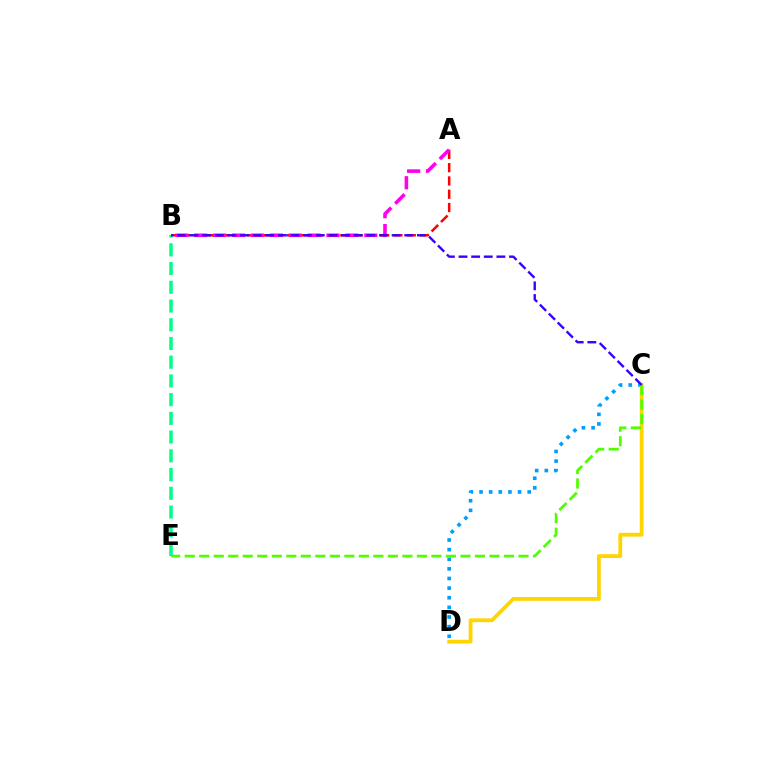{('A', 'B'): [{'color': '#ff0000', 'line_style': 'dashed', 'thickness': 1.81}, {'color': '#ff00ed', 'line_style': 'dashed', 'thickness': 2.57}], ('C', 'D'): [{'color': '#009eff', 'line_style': 'dotted', 'thickness': 2.62}, {'color': '#ffd500', 'line_style': 'solid', 'thickness': 2.73}], ('C', 'E'): [{'color': '#4fff00', 'line_style': 'dashed', 'thickness': 1.97}], ('B', 'E'): [{'color': '#00ff86', 'line_style': 'dashed', 'thickness': 2.54}], ('B', 'C'): [{'color': '#3700ff', 'line_style': 'dashed', 'thickness': 1.72}]}